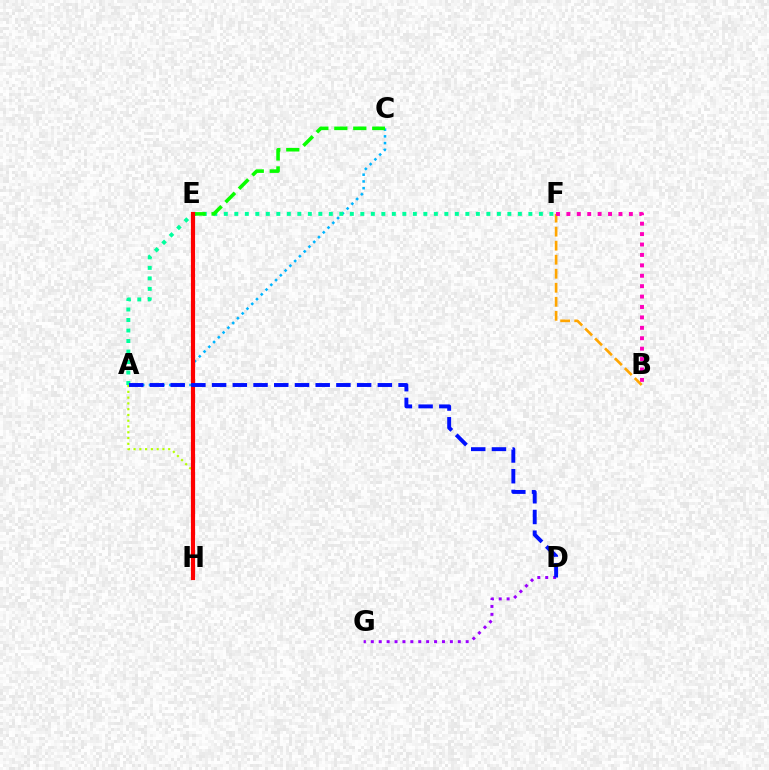{('B', 'F'): [{'color': '#ffa500', 'line_style': 'dashed', 'thickness': 1.91}, {'color': '#ff00bd', 'line_style': 'dotted', 'thickness': 2.83}], ('D', 'G'): [{'color': '#9b00ff', 'line_style': 'dotted', 'thickness': 2.15}], ('A', 'C'): [{'color': '#00b5ff', 'line_style': 'dotted', 'thickness': 1.83}], ('A', 'H'): [{'color': '#b3ff00', 'line_style': 'dotted', 'thickness': 1.57}], ('A', 'F'): [{'color': '#00ff9d', 'line_style': 'dotted', 'thickness': 2.85}], ('C', 'E'): [{'color': '#08ff00', 'line_style': 'dashed', 'thickness': 2.58}], ('E', 'H'): [{'color': '#ff0000', 'line_style': 'solid', 'thickness': 2.99}], ('A', 'D'): [{'color': '#0010ff', 'line_style': 'dashed', 'thickness': 2.81}]}